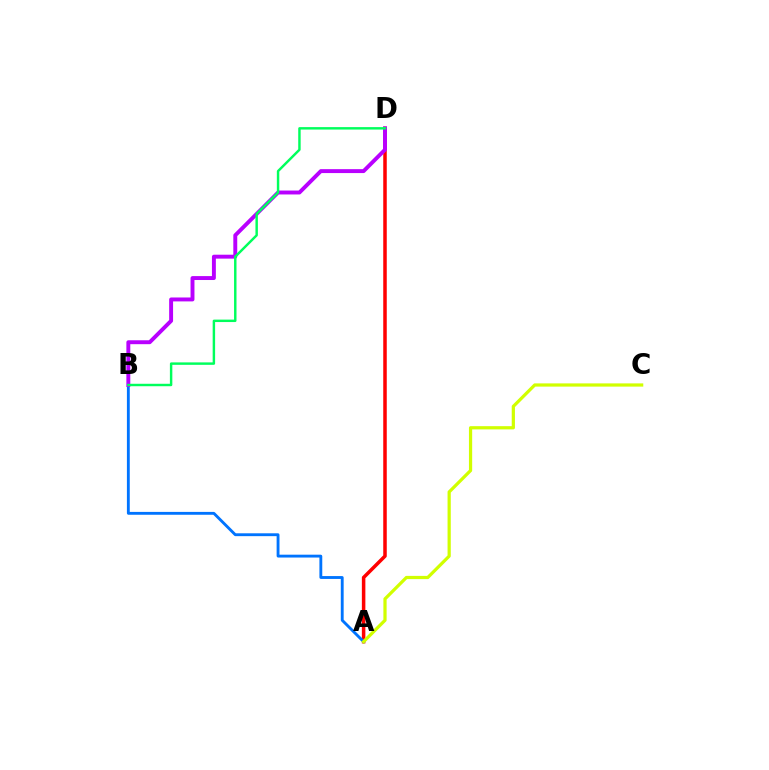{('A', 'D'): [{'color': '#ff0000', 'line_style': 'solid', 'thickness': 2.53}], ('A', 'B'): [{'color': '#0074ff', 'line_style': 'solid', 'thickness': 2.06}], ('B', 'D'): [{'color': '#b900ff', 'line_style': 'solid', 'thickness': 2.82}, {'color': '#00ff5c', 'line_style': 'solid', 'thickness': 1.76}], ('A', 'C'): [{'color': '#d1ff00', 'line_style': 'solid', 'thickness': 2.32}]}